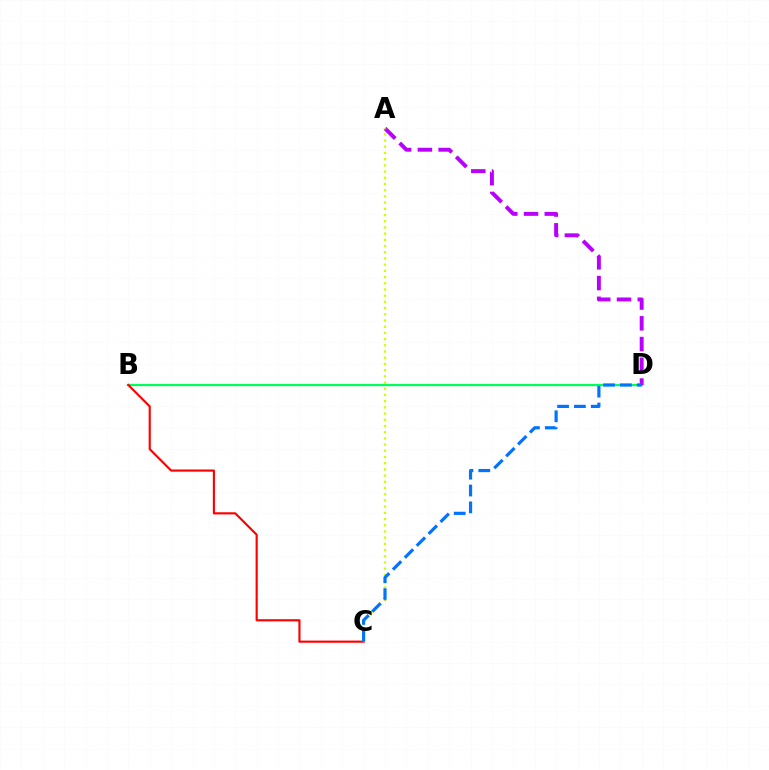{('B', 'D'): [{'color': '#00ff5c', 'line_style': 'solid', 'thickness': 1.64}], ('B', 'C'): [{'color': '#ff0000', 'line_style': 'solid', 'thickness': 1.55}], ('A', 'D'): [{'color': '#b900ff', 'line_style': 'dashed', 'thickness': 2.82}], ('A', 'C'): [{'color': '#d1ff00', 'line_style': 'dotted', 'thickness': 1.69}], ('C', 'D'): [{'color': '#0074ff', 'line_style': 'dashed', 'thickness': 2.29}]}